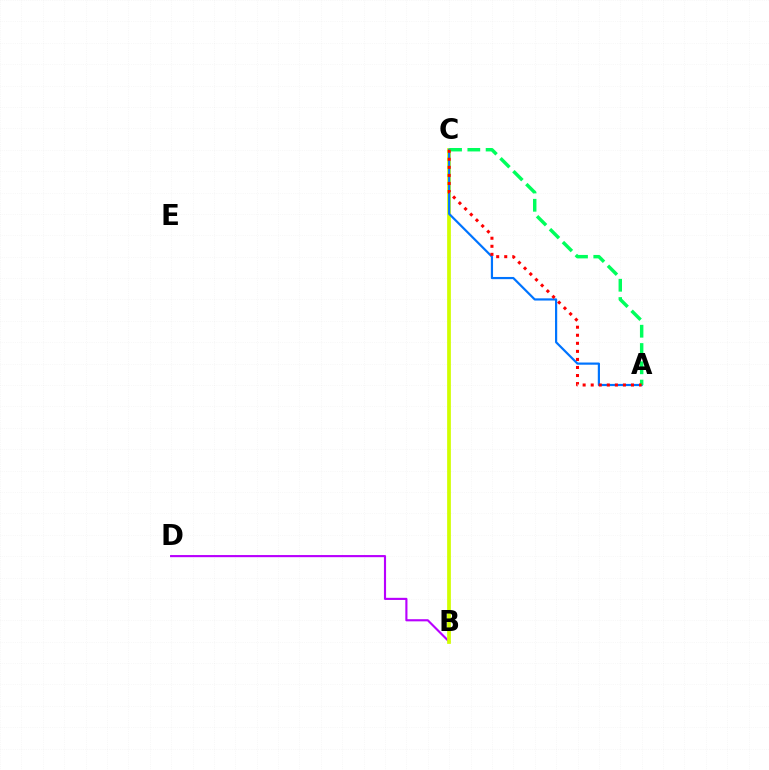{('B', 'D'): [{'color': '#b900ff', 'line_style': 'solid', 'thickness': 1.54}], ('B', 'C'): [{'color': '#d1ff00', 'line_style': 'solid', 'thickness': 2.69}], ('A', 'C'): [{'color': '#0074ff', 'line_style': 'solid', 'thickness': 1.58}, {'color': '#00ff5c', 'line_style': 'dashed', 'thickness': 2.48}, {'color': '#ff0000', 'line_style': 'dotted', 'thickness': 2.19}]}